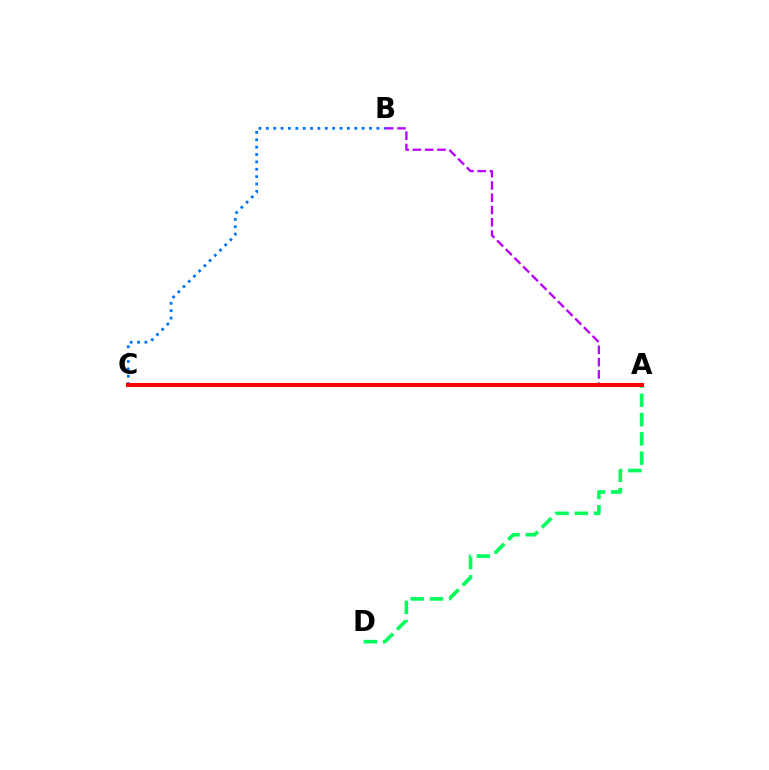{('B', 'C'): [{'color': '#0074ff', 'line_style': 'dotted', 'thickness': 2.0}], ('A', 'D'): [{'color': '#00ff5c', 'line_style': 'dashed', 'thickness': 2.62}], ('A', 'B'): [{'color': '#b900ff', 'line_style': 'dashed', 'thickness': 1.67}], ('A', 'C'): [{'color': '#d1ff00', 'line_style': 'solid', 'thickness': 2.84}, {'color': '#ff0000', 'line_style': 'solid', 'thickness': 2.91}]}